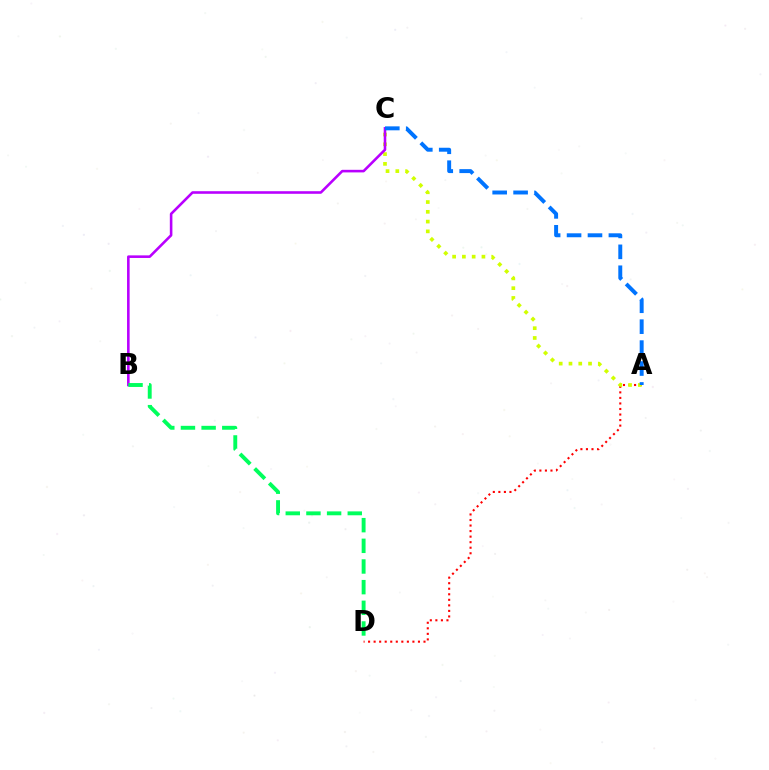{('A', 'D'): [{'color': '#ff0000', 'line_style': 'dotted', 'thickness': 1.51}], ('A', 'C'): [{'color': '#d1ff00', 'line_style': 'dotted', 'thickness': 2.66}, {'color': '#0074ff', 'line_style': 'dashed', 'thickness': 2.84}], ('B', 'C'): [{'color': '#b900ff', 'line_style': 'solid', 'thickness': 1.87}], ('B', 'D'): [{'color': '#00ff5c', 'line_style': 'dashed', 'thickness': 2.81}]}